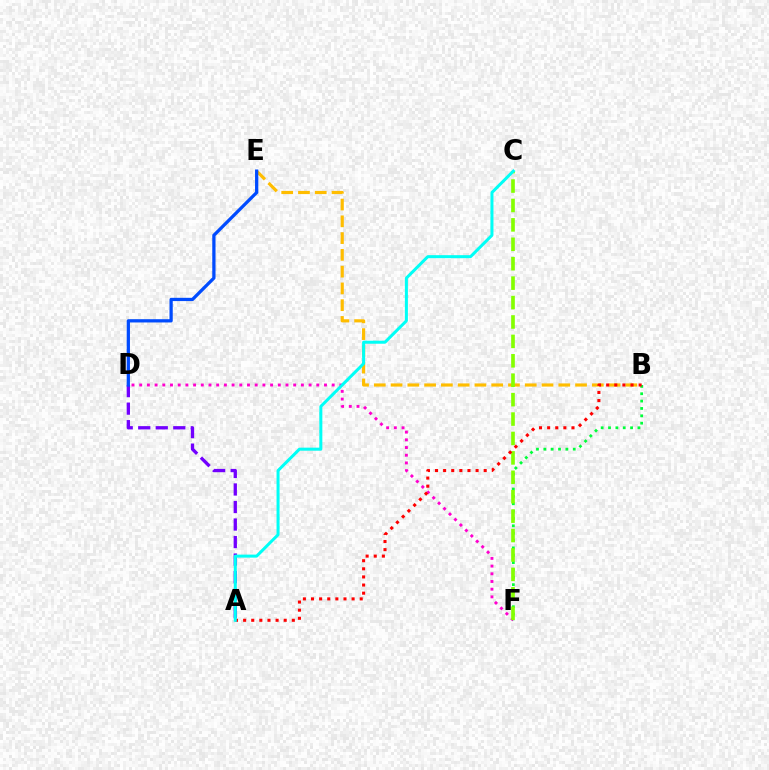{('B', 'E'): [{'color': '#ffbd00', 'line_style': 'dashed', 'thickness': 2.28}], ('D', 'F'): [{'color': '#ff00cf', 'line_style': 'dotted', 'thickness': 2.09}], ('B', 'F'): [{'color': '#00ff39', 'line_style': 'dotted', 'thickness': 2.0}], ('C', 'F'): [{'color': '#84ff00', 'line_style': 'dashed', 'thickness': 2.64}], ('A', 'D'): [{'color': '#7200ff', 'line_style': 'dashed', 'thickness': 2.38}], ('A', 'B'): [{'color': '#ff0000', 'line_style': 'dotted', 'thickness': 2.21}], ('A', 'C'): [{'color': '#00fff6', 'line_style': 'solid', 'thickness': 2.17}], ('D', 'E'): [{'color': '#004bff', 'line_style': 'solid', 'thickness': 2.35}]}